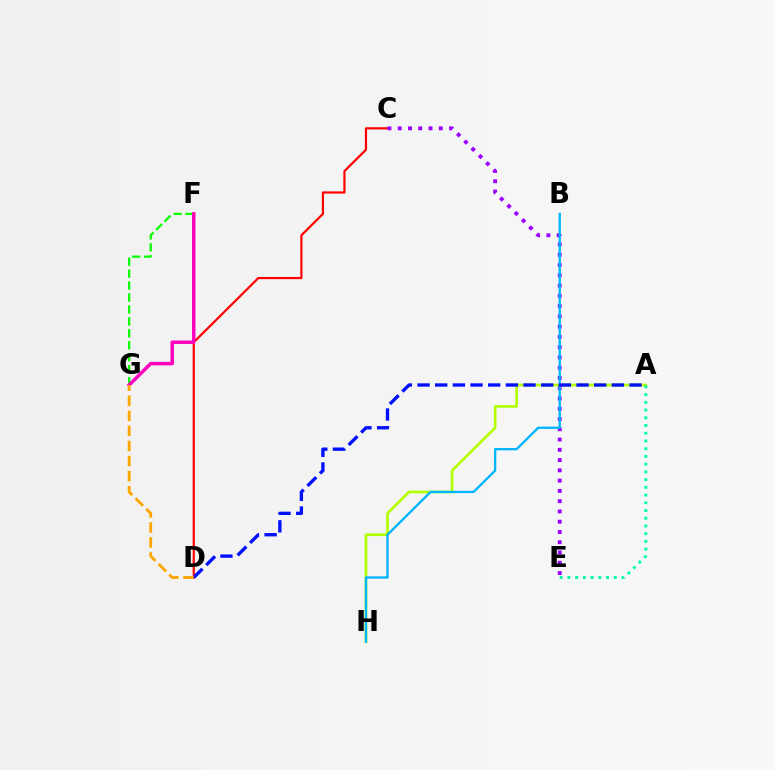{('C', 'D'): [{'color': '#ff0000', 'line_style': 'solid', 'thickness': 1.58}], ('C', 'E'): [{'color': '#9b00ff', 'line_style': 'dotted', 'thickness': 2.79}], ('A', 'H'): [{'color': '#b3ff00', 'line_style': 'solid', 'thickness': 1.94}], ('F', 'G'): [{'color': '#08ff00', 'line_style': 'dashed', 'thickness': 1.62}, {'color': '#ff00bd', 'line_style': 'solid', 'thickness': 2.49}], ('B', 'H'): [{'color': '#00b5ff', 'line_style': 'solid', 'thickness': 1.67}], ('A', 'D'): [{'color': '#0010ff', 'line_style': 'dashed', 'thickness': 2.4}], ('A', 'E'): [{'color': '#00ff9d', 'line_style': 'dotted', 'thickness': 2.1}], ('D', 'G'): [{'color': '#ffa500', 'line_style': 'dashed', 'thickness': 2.05}]}